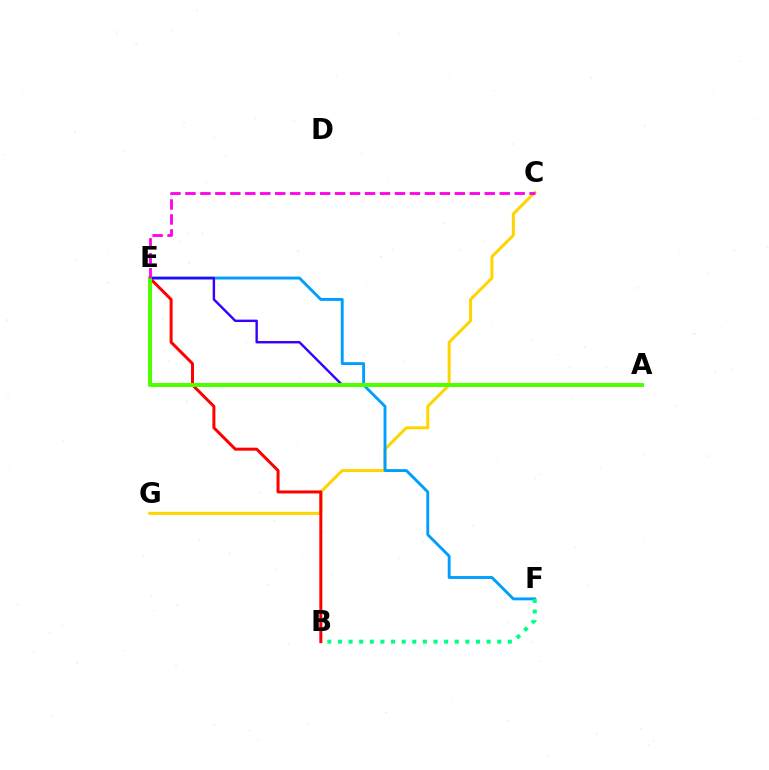{('C', 'G'): [{'color': '#ffd500', 'line_style': 'solid', 'thickness': 2.16}], ('B', 'E'): [{'color': '#ff0000', 'line_style': 'solid', 'thickness': 2.16}], ('E', 'F'): [{'color': '#009eff', 'line_style': 'solid', 'thickness': 2.07}], ('A', 'E'): [{'color': '#3700ff', 'line_style': 'solid', 'thickness': 1.73}, {'color': '#4fff00', 'line_style': 'solid', 'thickness': 2.89}], ('B', 'F'): [{'color': '#00ff86', 'line_style': 'dotted', 'thickness': 2.89}], ('C', 'E'): [{'color': '#ff00ed', 'line_style': 'dashed', 'thickness': 2.03}]}